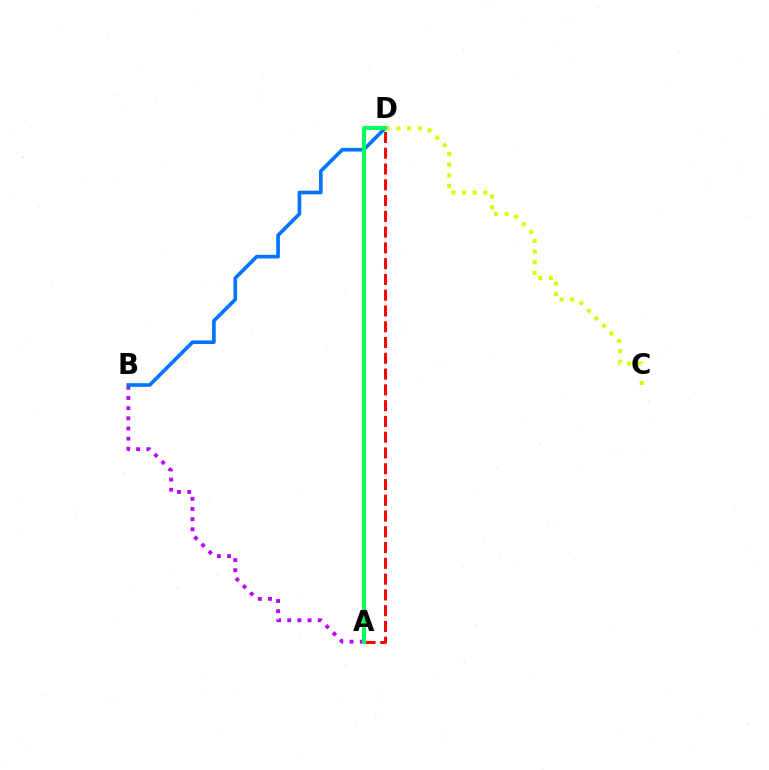{('A', 'B'): [{'color': '#b900ff', 'line_style': 'dotted', 'thickness': 2.76}], ('C', 'D'): [{'color': '#d1ff00', 'line_style': 'dotted', 'thickness': 2.9}], ('B', 'D'): [{'color': '#0074ff', 'line_style': 'solid', 'thickness': 2.61}], ('A', 'D'): [{'color': '#ff0000', 'line_style': 'dashed', 'thickness': 2.14}, {'color': '#00ff5c', 'line_style': 'solid', 'thickness': 2.88}]}